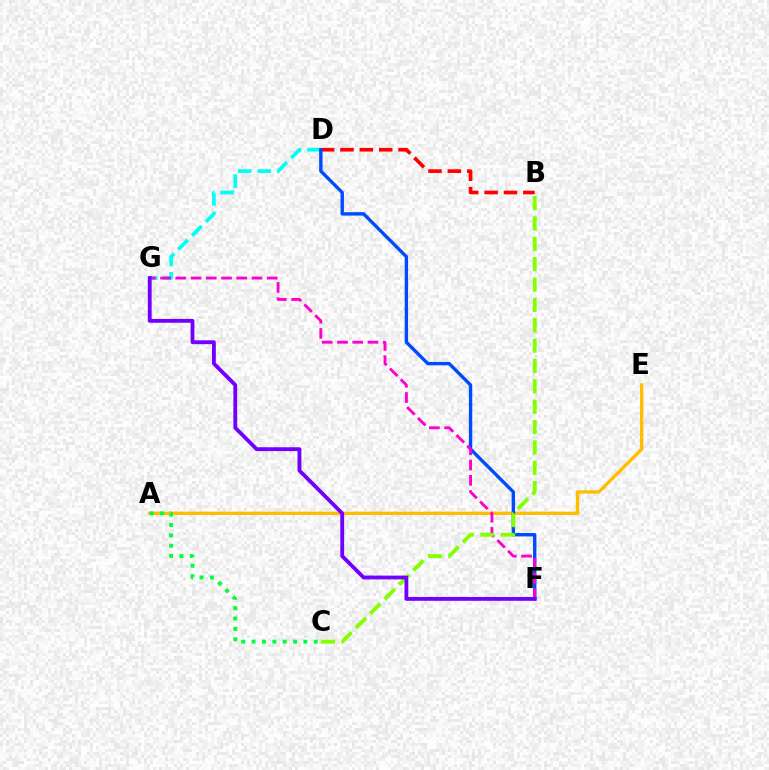{('B', 'D'): [{'color': '#ff0000', 'line_style': 'dashed', 'thickness': 2.63}], ('A', 'E'): [{'color': '#ffbd00', 'line_style': 'solid', 'thickness': 2.37}], ('A', 'C'): [{'color': '#00ff39', 'line_style': 'dotted', 'thickness': 2.82}], ('D', 'G'): [{'color': '#00fff6', 'line_style': 'dashed', 'thickness': 2.65}], ('D', 'F'): [{'color': '#004bff', 'line_style': 'solid', 'thickness': 2.44}], ('F', 'G'): [{'color': '#ff00cf', 'line_style': 'dashed', 'thickness': 2.07}, {'color': '#7200ff', 'line_style': 'solid', 'thickness': 2.76}], ('B', 'C'): [{'color': '#84ff00', 'line_style': 'dashed', 'thickness': 2.77}]}